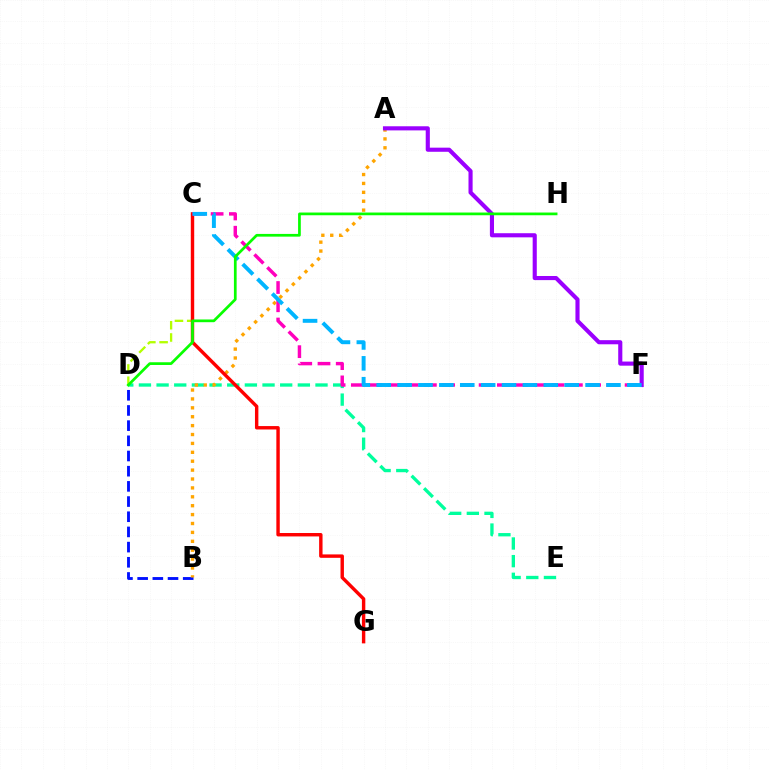{('B', 'D'): [{'color': '#0010ff', 'line_style': 'dashed', 'thickness': 2.06}], ('D', 'E'): [{'color': '#00ff9d', 'line_style': 'dashed', 'thickness': 2.4}], ('A', 'B'): [{'color': '#ffa500', 'line_style': 'dotted', 'thickness': 2.42}], ('A', 'F'): [{'color': '#9b00ff', 'line_style': 'solid', 'thickness': 2.97}], ('C', 'D'): [{'color': '#b3ff00', 'line_style': 'dashed', 'thickness': 1.66}], ('C', 'G'): [{'color': '#ff0000', 'line_style': 'solid', 'thickness': 2.46}], ('C', 'F'): [{'color': '#ff00bd', 'line_style': 'dashed', 'thickness': 2.48}, {'color': '#00b5ff', 'line_style': 'dashed', 'thickness': 2.84}], ('D', 'H'): [{'color': '#08ff00', 'line_style': 'solid', 'thickness': 1.96}]}